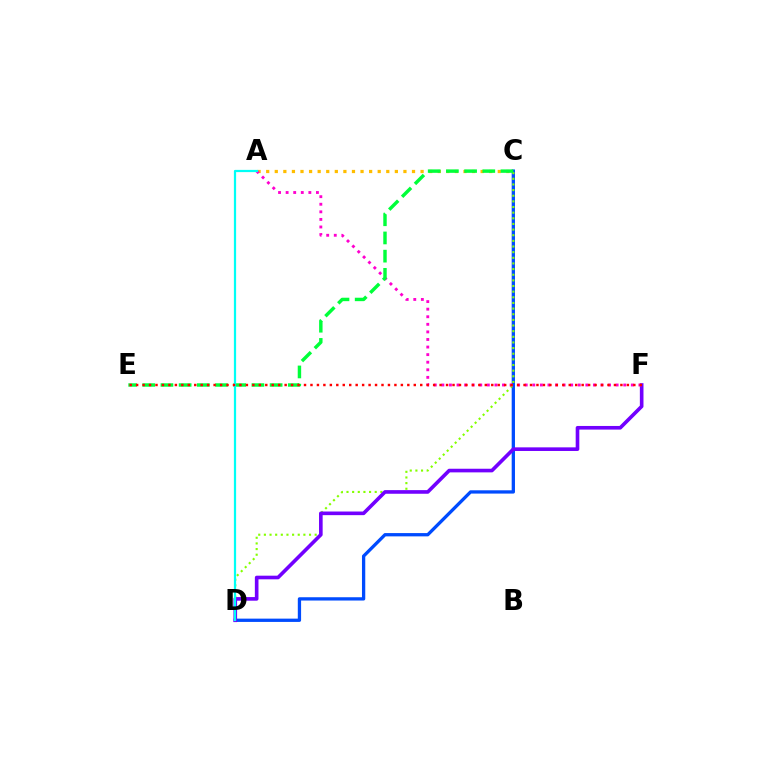{('C', 'D'): [{'color': '#004bff', 'line_style': 'solid', 'thickness': 2.37}, {'color': '#84ff00', 'line_style': 'dotted', 'thickness': 1.53}], ('A', 'C'): [{'color': '#ffbd00', 'line_style': 'dotted', 'thickness': 2.33}], ('D', 'F'): [{'color': '#7200ff', 'line_style': 'solid', 'thickness': 2.61}], ('A', 'F'): [{'color': '#ff00cf', 'line_style': 'dotted', 'thickness': 2.06}], ('C', 'E'): [{'color': '#00ff39', 'line_style': 'dashed', 'thickness': 2.47}], ('A', 'D'): [{'color': '#00fff6', 'line_style': 'solid', 'thickness': 1.6}], ('E', 'F'): [{'color': '#ff0000', 'line_style': 'dotted', 'thickness': 1.75}]}